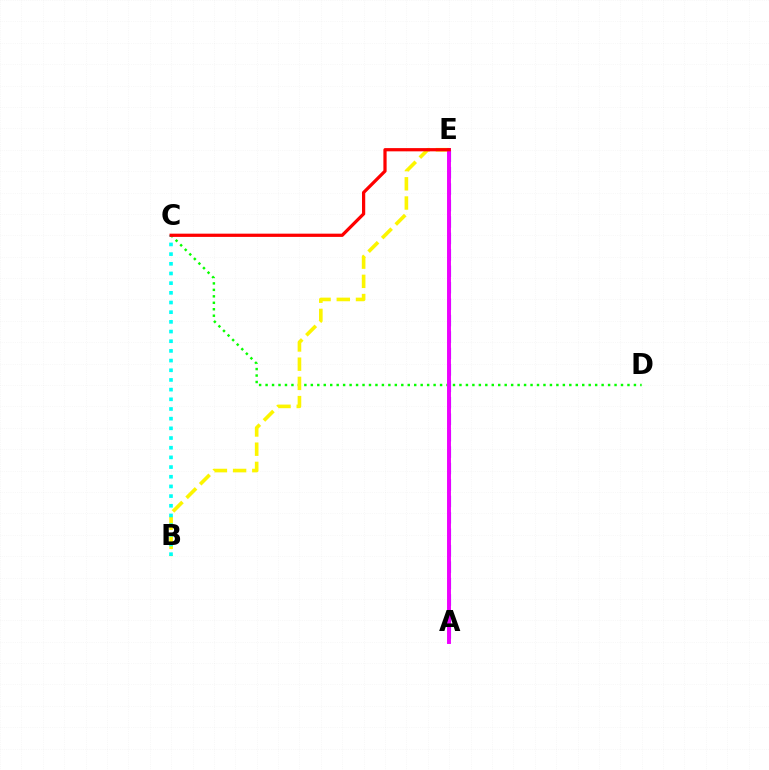{('A', 'E'): [{'color': '#0010ff', 'line_style': 'dashed', 'thickness': 2.23}, {'color': '#ee00ff', 'line_style': 'solid', 'thickness': 2.83}], ('C', 'D'): [{'color': '#08ff00', 'line_style': 'dotted', 'thickness': 1.76}], ('B', 'E'): [{'color': '#fcf500', 'line_style': 'dashed', 'thickness': 2.61}], ('B', 'C'): [{'color': '#00fff6', 'line_style': 'dotted', 'thickness': 2.63}], ('C', 'E'): [{'color': '#ff0000', 'line_style': 'solid', 'thickness': 2.33}]}